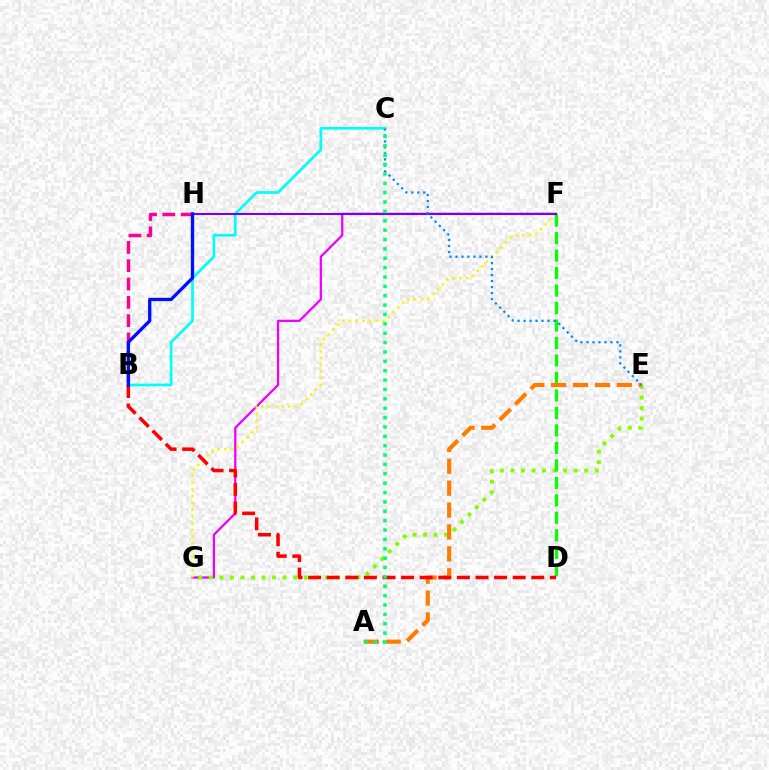{('F', 'G'): [{'color': '#ee00ff', 'line_style': 'solid', 'thickness': 1.62}, {'color': '#fcf500', 'line_style': 'dotted', 'thickness': 1.83}], ('B', 'H'): [{'color': '#ff0094', 'line_style': 'dashed', 'thickness': 2.49}, {'color': '#0010ff', 'line_style': 'solid', 'thickness': 2.39}], ('E', 'G'): [{'color': '#84ff00', 'line_style': 'dotted', 'thickness': 2.86}], ('B', 'C'): [{'color': '#00fff6', 'line_style': 'solid', 'thickness': 1.93}], ('D', 'F'): [{'color': '#08ff00', 'line_style': 'dashed', 'thickness': 2.38}], ('F', 'H'): [{'color': '#7200ff', 'line_style': 'solid', 'thickness': 1.5}], ('A', 'E'): [{'color': '#ff7c00', 'line_style': 'dashed', 'thickness': 2.97}], ('C', 'E'): [{'color': '#008cff', 'line_style': 'dotted', 'thickness': 1.63}], ('B', 'D'): [{'color': '#ff0000', 'line_style': 'dashed', 'thickness': 2.53}], ('A', 'C'): [{'color': '#00ff74', 'line_style': 'dotted', 'thickness': 2.55}]}